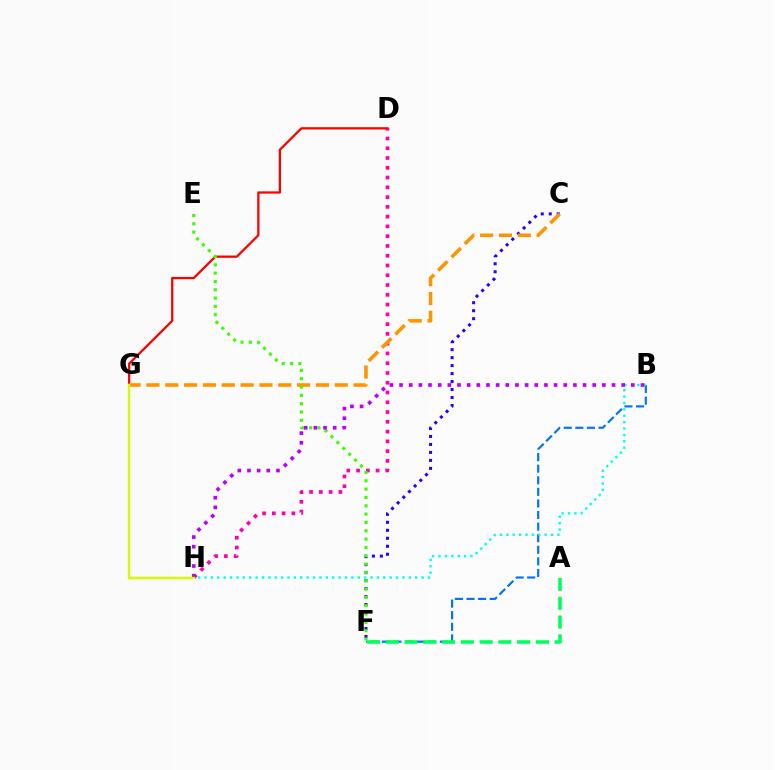{('D', 'H'): [{'color': '#ff00ac', 'line_style': 'dotted', 'thickness': 2.65}], ('B', 'F'): [{'color': '#0074ff', 'line_style': 'dashed', 'thickness': 1.57}], ('C', 'F'): [{'color': '#2500ff', 'line_style': 'dotted', 'thickness': 2.17}], ('D', 'G'): [{'color': '#ff0000', 'line_style': 'solid', 'thickness': 1.63}], ('A', 'F'): [{'color': '#00ff5c', 'line_style': 'dashed', 'thickness': 2.55}], ('C', 'G'): [{'color': '#ff9400', 'line_style': 'dashed', 'thickness': 2.56}], ('E', 'F'): [{'color': '#3dff00', 'line_style': 'dotted', 'thickness': 2.26}], ('B', 'H'): [{'color': '#00fff6', 'line_style': 'dotted', 'thickness': 1.74}, {'color': '#b900ff', 'line_style': 'dotted', 'thickness': 2.62}], ('G', 'H'): [{'color': '#d1ff00', 'line_style': 'solid', 'thickness': 1.73}]}